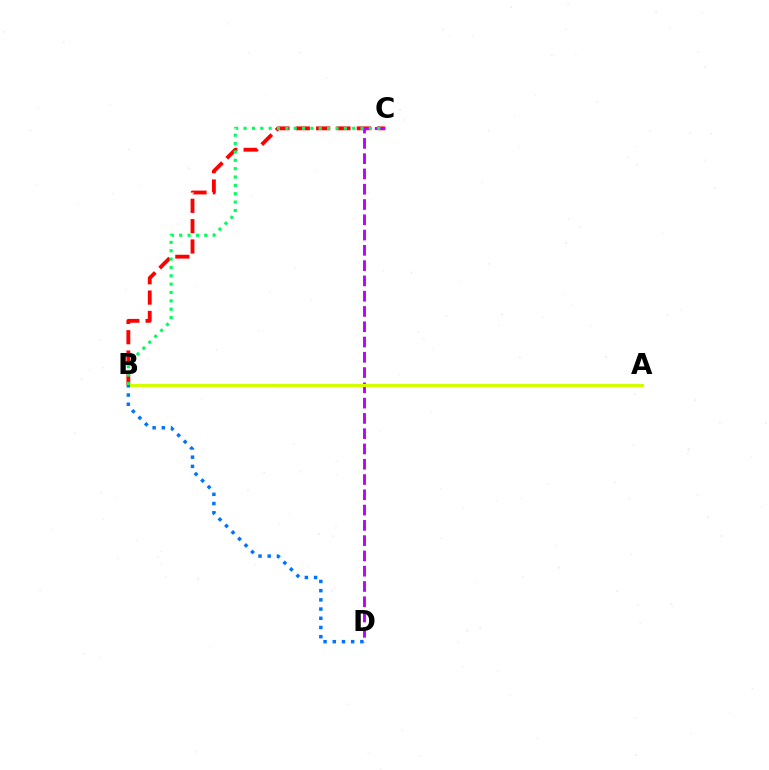{('B', 'C'): [{'color': '#ff0000', 'line_style': 'dashed', 'thickness': 2.76}, {'color': '#00ff5c', 'line_style': 'dotted', 'thickness': 2.27}], ('C', 'D'): [{'color': '#b900ff', 'line_style': 'dashed', 'thickness': 2.08}], ('A', 'B'): [{'color': '#d1ff00', 'line_style': 'solid', 'thickness': 2.23}], ('B', 'D'): [{'color': '#0074ff', 'line_style': 'dotted', 'thickness': 2.5}]}